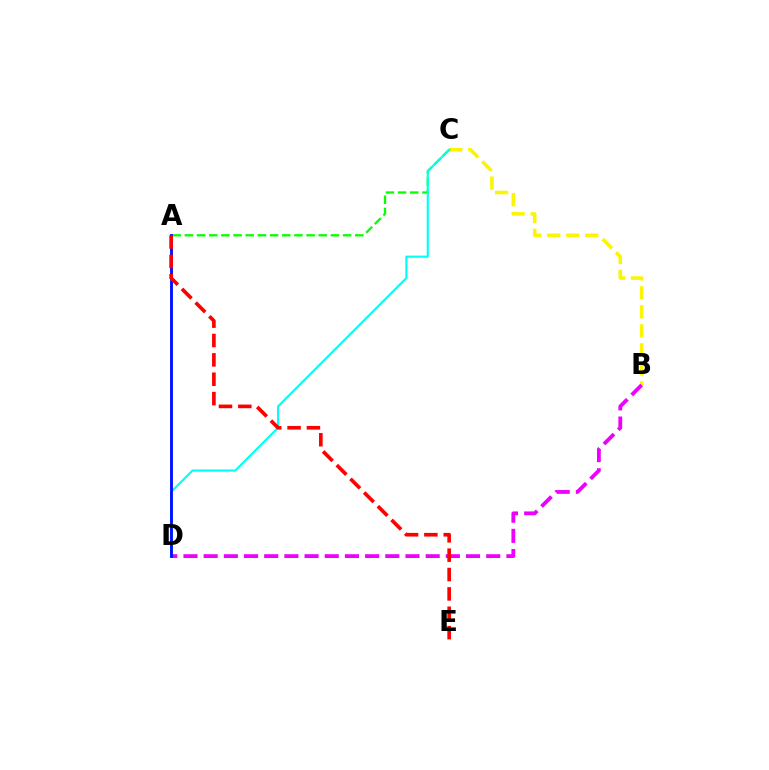{('B', 'C'): [{'color': '#fcf500', 'line_style': 'dashed', 'thickness': 2.58}], ('B', 'D'): [{'color': '#ee00ff', 'line_style': 'dashed', 'thickness': 2.74}], ('A', 'C'): [{'color': '#08ff00', 'line_style': 'dashed', 'thickness': 1.65}], ('C', 'D'): [{'color': '#00fff6', 'line_style': 'solid', 'thickness': 1.55}], ('A', 'D'): [{'color': '#0010ff', 'line_style': 'solid', 'thickness': 2.05}], ('A', 'E'): [{'color': '#ff0000', 'line_style': 'dashed', 'thickness': 2.63}]}